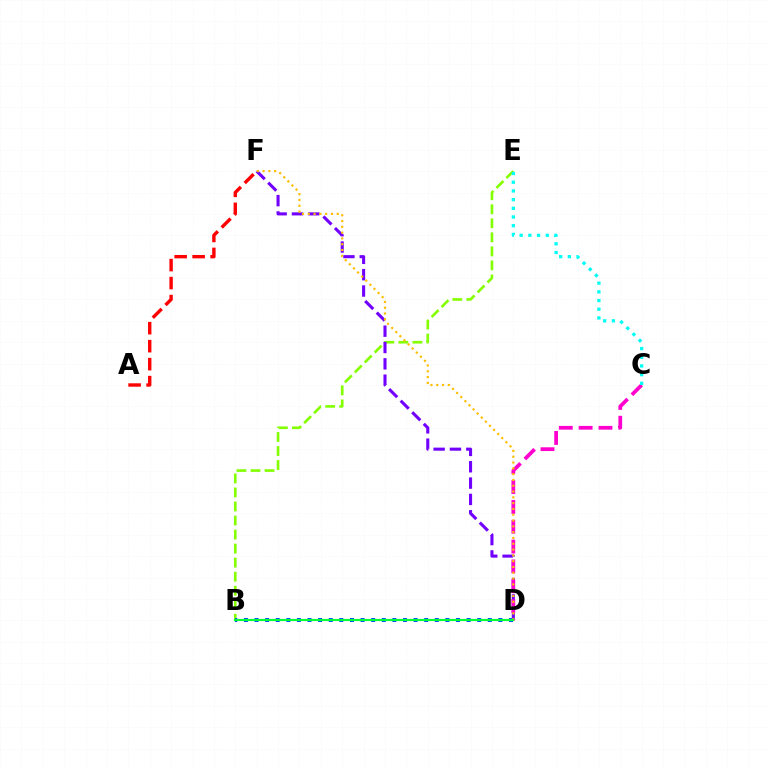{('B', 'E'): [{'color': '#84ff00', 'line_style': 'dashed', 'thickness': 1.91}], ('D', 'F'): [{'color': '#7200ff', 'line_style': 'dashed', 'thickness': 2.22}, {'color': '#ffbd00', 'line_style': 'dotted', 'thickness': 1.58}], ('C', 'D'): [{'color': '#ff00cf', 'line_style': 'dashed', 'thickness': 2.7}], ('C', 'E'): [{'color': '#00fff6', 'line_style': 'dotted', 'thickness': 2.36}], ('A', 'F'): [{'color': '#ff0000', 'line_style': 'dashed', 'thickness': 2.44}], ('B', 'D'): [{'color': '#004bff', 'line_style': 'dotted', 'thickness': 2.88}, {'color': '#00ff39', 'line_style': 'solid', 'thickness': 1.55}]}